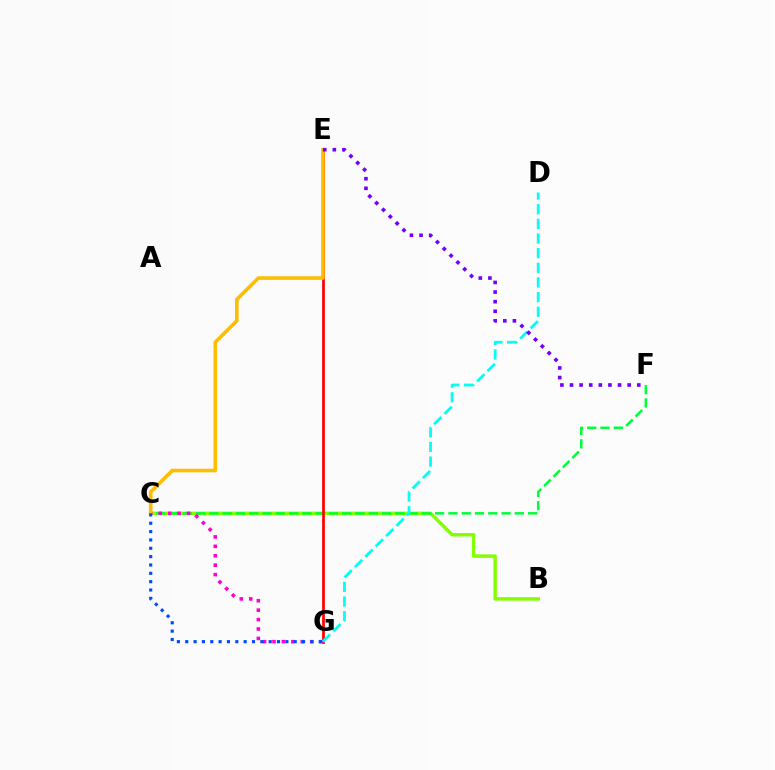{('B', 'C'): [{'color': '#84ff00', 'line_style': 'solid', 'thickness': 2.5}], ('C', 'F'): [{'color': '#00ff39', 'line_style': 'dashed', 'thickness': 1.8}], ('E', 'G'): [{'color': '#ff0000', 'line_style': 'solid', 'thickness': 1.96}], ('C', 'G'): [{'color': '#ff00cf', 'line_style': 'dotted', 'thickness': 2.56}, {'color': '#004bff', 'line_style': 'dotted', 'thickness': 2.27}], ('D', 'G'): [{'color': '#00fff6', 'line_style': 'dashed', 'thickness': 1.99}], ('C', 'E'): [{'color': '#ffbd00', 'line_style': 'solid', 'thickness': 2.59}], ('E', 'F'): [{'color': '#7200ff', 'line_style': 'dotted', 'thickness': 2.61}]}